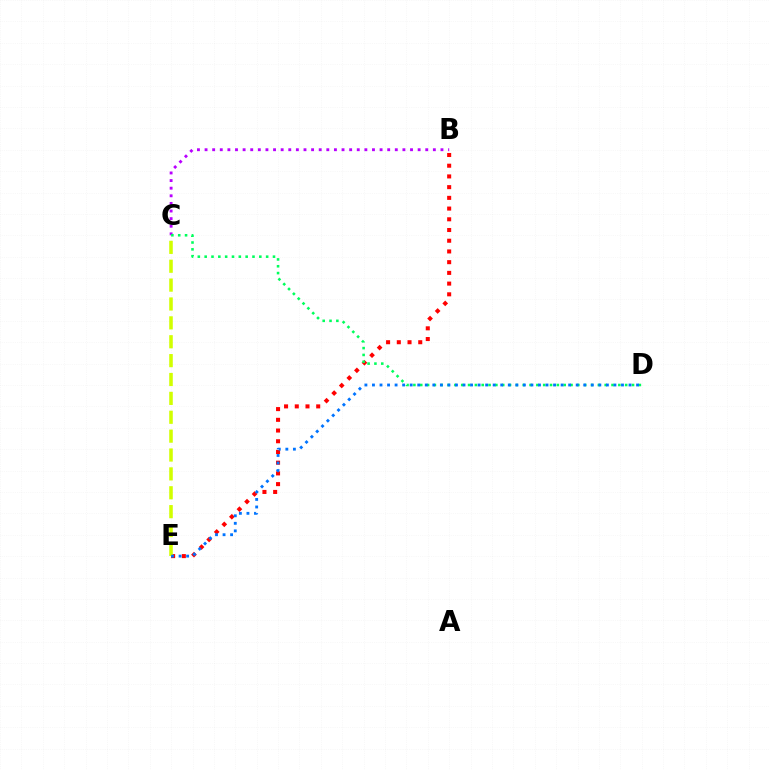{('B', 'E'): [{'color': '#ff0000', 'line_style': 'dotted', 'thickness': 2.91}], ('B', 'C'): [{'color': '#b900ff', 'line_style': 'dotted', 'thickness': 2.07}], ('C', 'E'): [{'color': '#d1ff00', 'line_style': 'dashed', 'thickness': 2.56}], ('C', 'D'): [{'color': '#00ff5c', 'line_style': 'dotted', 'thickness': 1.86}], ('D', 'E'): [{'color': '#0074ff', 'line_style': 'dotted', 'thickness': 2.05}]}